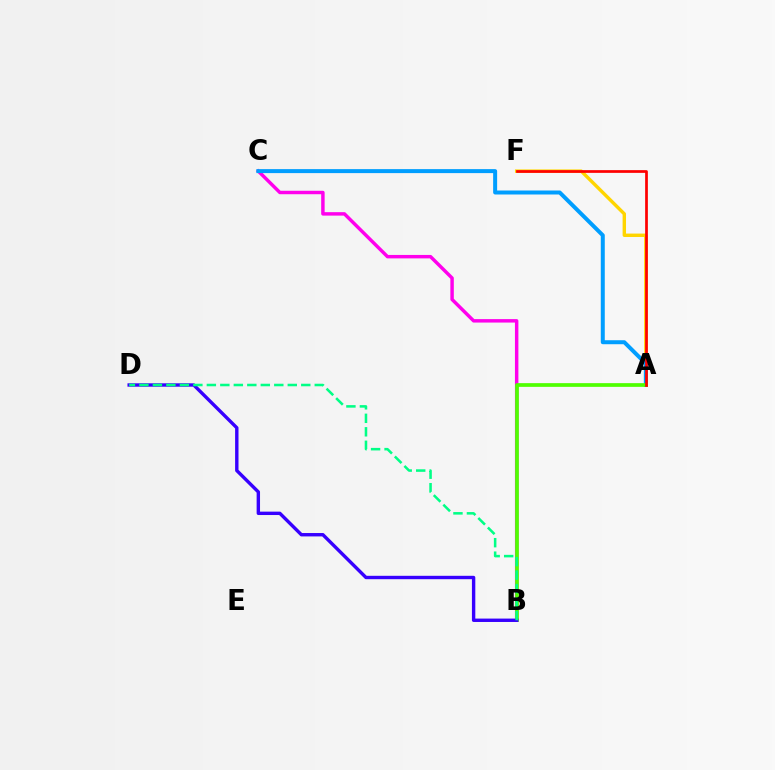{('B', 'C'): [{'color': '#ff00ed', 'line_style': 'solid', 'thickness': 2.48}], ('A', 'F'): [{'color': '#ffd500', 'line_style': 'solid', 'thickness': 2.45}, {'color': '#ff0000', 'line_style': 'solid', 'thickness': 1.96}], ('A', 'C'): [{'color': '#009eff', 'line_style': 'solid', 'thickness': 2.87}], ('A', 'B'): [{'color': '#4fff00', 'line_style': 'solid', 'thickness': 2.67}], ('B', 'D'): [{'color': '#3700ff', 'line_style': 'solid', 'thickness': 2.44}, {'color': '#00ff86', 'line_style': 'dashed', 'thickness': 1.83}]}